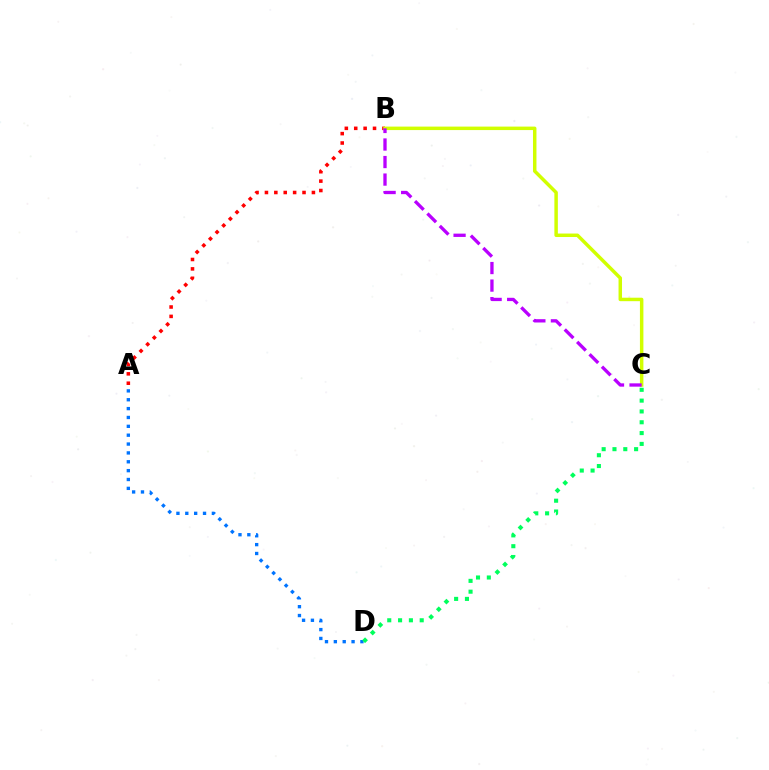{('A', 'D'): [{'color': '#0074ff', 'line_style': 'dotted', 'thickness': 2.41}], ('C', 'D'): [{'color': '#00ff5c', 'line_style': 'dotted', 'thickness': 2.94}], ('A', 'B'): [{'color': '#ff0000', 'line_style': 'dotted', 'thickness': 2.55}], ('B', 'C'): [{'color': '#d1ff00', 'line_style': 'solid', 'thickness': 2.5}, {'color': '#b900ff', 'line_style': 'dashed', 'thickness': 2.38}]}